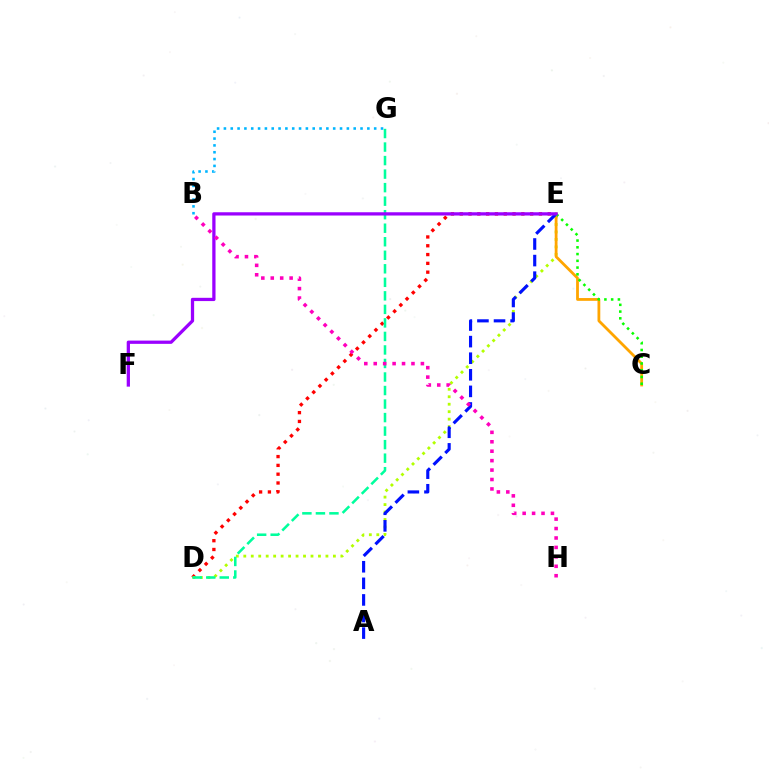{('D', 'E'): [{'color': '#ff0000', 'line_style': 'dotted', 'thickness': 2.39}, {'color': '#b3ff00', 'line_style': 'dotted', 'thickness': 2.03}], ('C', 'E'): [{'color': '#ffa500', 'line_style': 'solid', 'thickness': 2.01}, {'color': '#08ff00', 'line_style': 'dotted', 'thickness': 1.83}], ('D', 'G'): [{'color': '#00ff9d', 'line_style': 'dashed', 'thickness': 1.84}], ('A', 'E'): [{'color': '#0010ff', 'line_style': 'dashed', 'thickness': 2.25}], ('B', 'G'): [{'color': '#00b5ff', 'line_style': 'dotted', 'thickness': 1.86}], ('E', 'F'): [{'color': '#9b00ff', 'line_style': 'solid', 'thickness': 2.35}], ('B', 'H'): [{'color': '#ff00bd', 'line_style': 'dotted', 'thickness': 2.56}]}